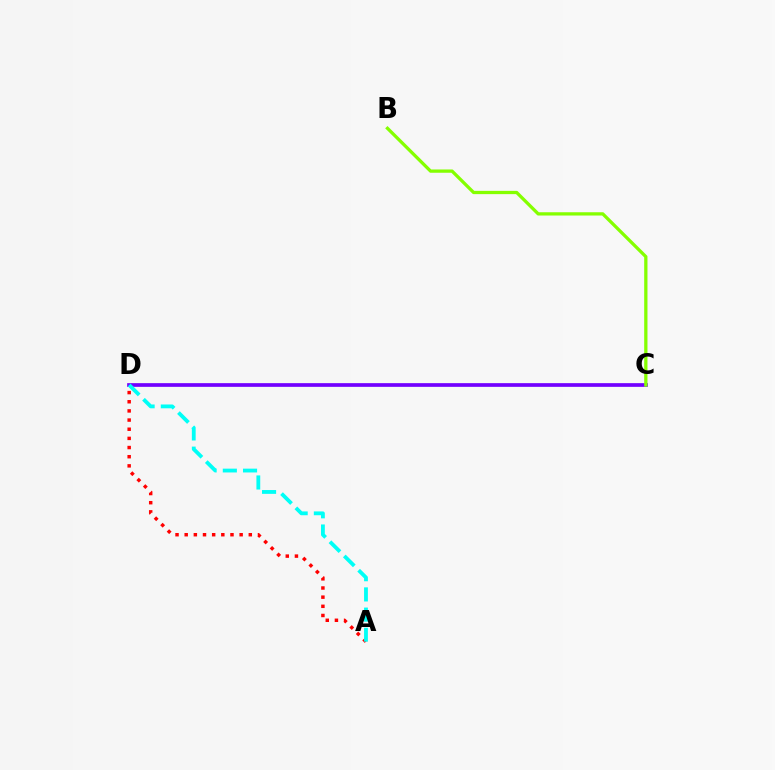{('A', 'D'): [{'color': '#ff0000', 'line_style': 'dotted', 'thickness': 2.49}, {'color': '#00fff6', 'line_style': 'dashed', 'thickness': 2.75}], ('C', 'D'): [{'color': '#7200ff', 'line_style': 'solid', 'thickness': 2.66}], ('B', 'C'): [{'color': '#84ff00', 'line_style': 'solid', 'thickness': 2.36}]}